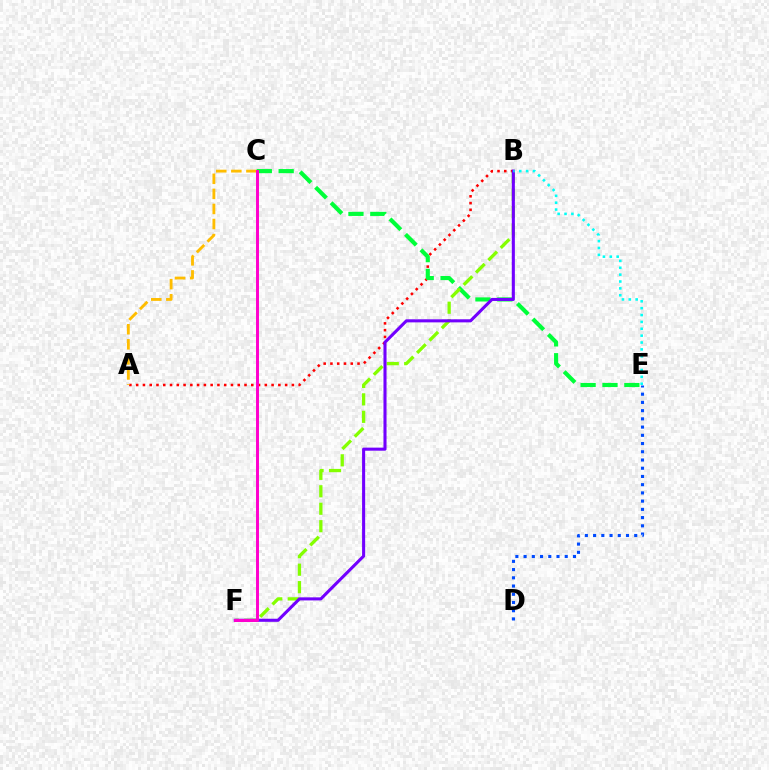{('A', 'B'): [{'color': '#ff0000', 'line_style': 'dotted', 'thickness': 1.84}], ('C', 'E'): [{'color': '#00ff39', 'line_style': 'dashed', 'thickness': 2.97}], ('B', 'F'): [{'color': '#84ff00', 'line_style': 'dashed', 'thickness': 2.37}, {'color': '#7200ff', 'line_style': 'solid', 'thickness': 2.21}], ('A', 'C'): [{'color': '#ffbd00', 'line_style': 'dashed', 'thickness': 2.05}], ('D', 'E'): [{'color': '#004bff', 'line_style': 'dotted', 'thickness': 2.24}], ('B', 'E'): [{'color': '#00fff6', 'line_style': 'dotted', 'thickness': 1.87}], ('C', 'F'): [{'color': '#ff00cf', 'line_style': 'solid', 'thickness': 2.12}]}